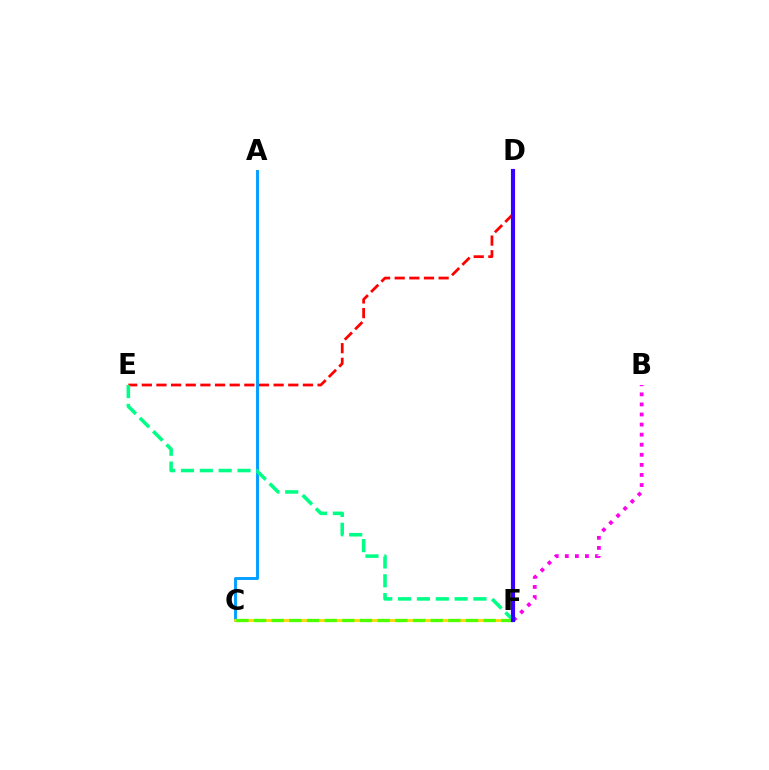{('B', 'F'): [{'color': '#ff00ed', 'line_style': 'dotted', 'thickness': 2.74}], ('D', 'E'): [{'color': '#ff0000', 'line_style': 'dashed', 'thickness': 1.99}], ('A', 'C'): [{'color': '#009eff', 'line_style': 'solid', 'thickness': 2.09}], ('E', 'F'): [{'color': '#00ff86', 'line_style': 'dashed', 'thickness': 2.56}], ('C', 'F'): [{'color': '#ffd500', 'line_style': 'solid', 'thickness': 1.98}, {'color': '#4fff00', 'line_style': 'dashed', 'thickness': 2.4}], ('D', 'F'): [{'color': '#3700ff', 'line_style': 'solid', 'thickness': 2.98}]}